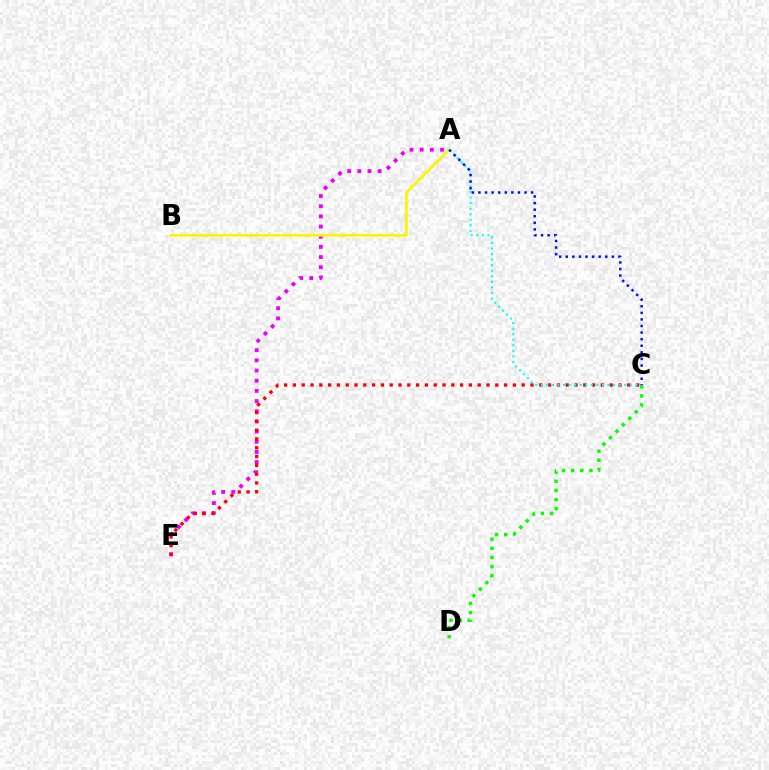{('A', 'E'): [{'color': '#ee00ff', 'line_style': 'dotted', 'thickness': 2.76}], ('C', 'D'): [{'color': '#08ff00', 'line_style': 'dotted', 'thickness': 2.48}], ('A', 'B'): [{'color': '#fcf500', 'line_style': 'solid', 'thickness': 1.93}], ('C', 'E'): [{'color': '#ff0000', 'line_style': 'dotted', 'thickness': 2.39}], ('A', 'C'): [{'color': '#00fff6', 'line_style': 'dotted', 'thickness': 1.51}, {'color': '#0010ff', 'line_style': 'dotted', 'thickness': 1.79}]}